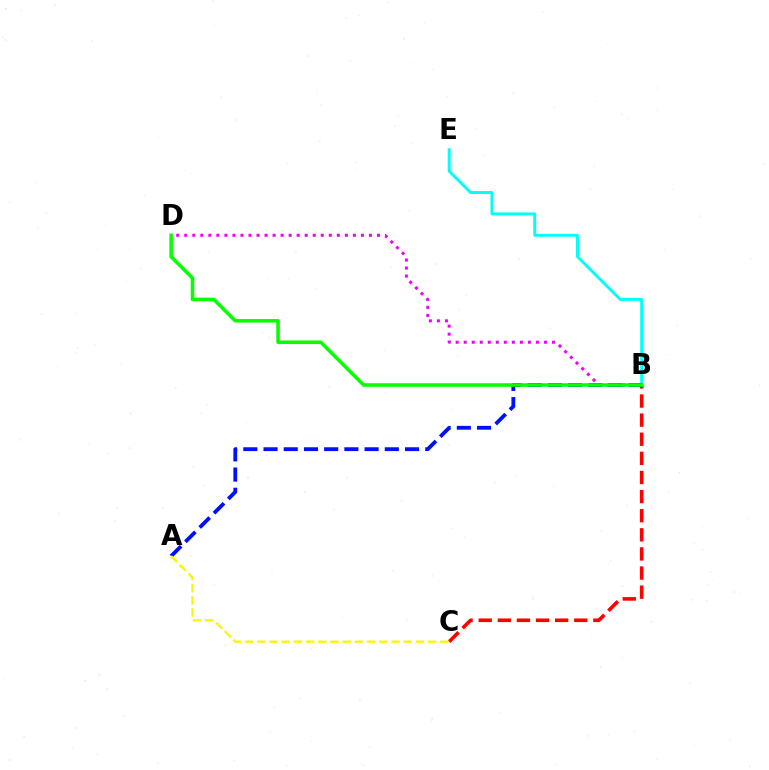{('B', 'D'): [{'color': '#ee00ff', 'line_style': 'dotted', 'thickness': 2.18}, {'color': '#08ff00', 'line_style': 'solid', 'thickness': 2.56}], ('B', 'C'): [{'color': '#ff0000', 'line_style': 'dashed', 'thickness': 2.6}], ('B', 'E'): [{'color': '#00fff6', 'line_style': 'solid', 'thickness': 2.11}], ('A', 'B'): [{'color': '#0010ff', 'line_style': 'dashed', 'thickness': 2.75}], ('A', 'C'): [{'color': '#fcf500', 'line_style': 'dashed', 'thickness': 1.66}]}